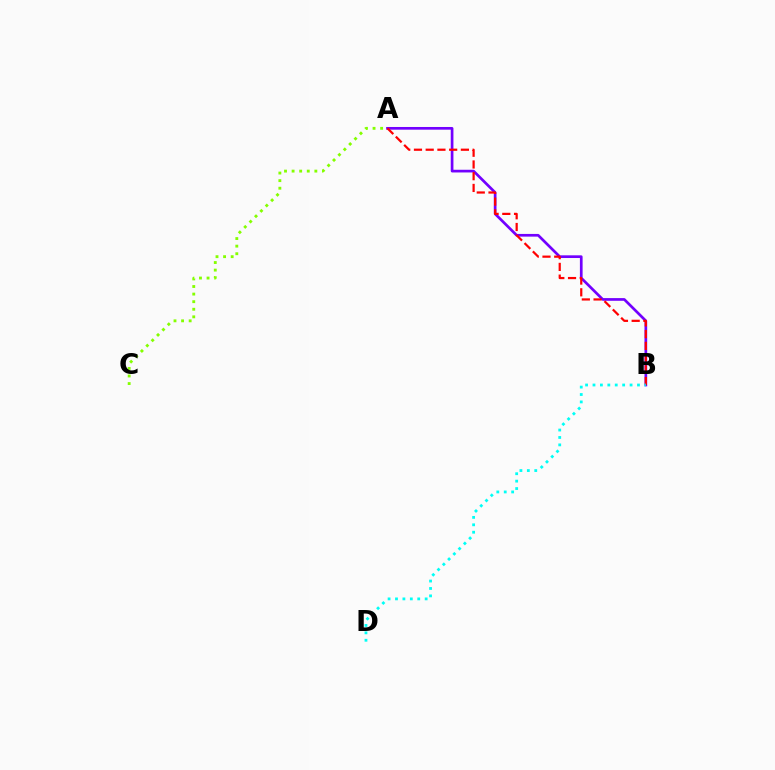{('A', 'B'): [{'color': '#7200ff', 'line_style': 'solid', 'thickness': 1.94}, {'color': '#ff0000', 'line_style': 'dashed', 'thickness': 1.59}], ('A', 'C'): [{'color': '#84ff00', 'line_style': 'dotted', 'thickness': 2.06}], ('B', 'D'): [{'color': '#00fff6', 'line_style': 'dotted', 'thickness': 2.01}]}